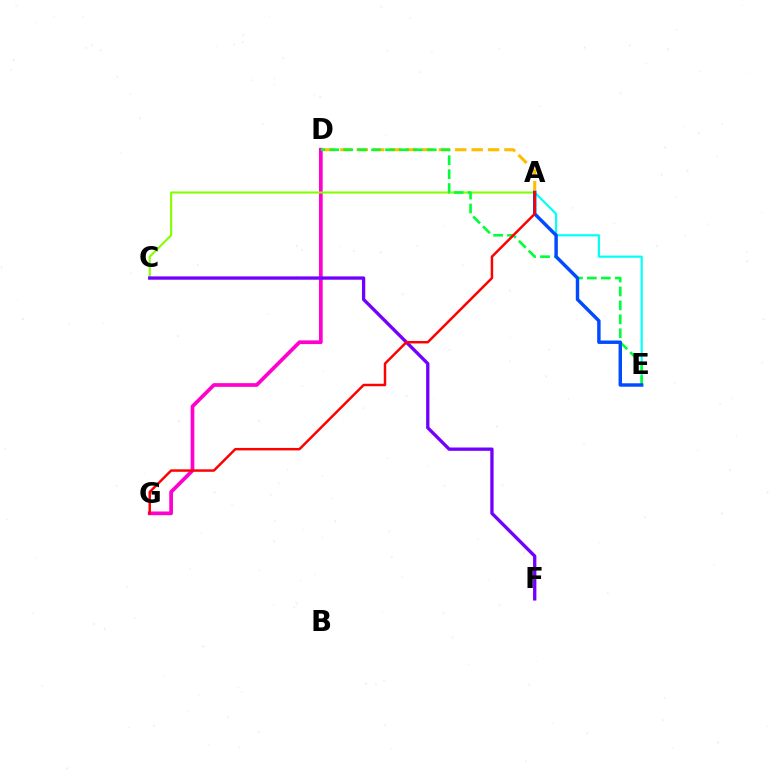{('A', 'D'): [{'color': '#ffbd00', 'line_style': 'dashed', 'thickness': 2.23}], ('A', 'E'): [{'color': '#00fff6', 'line_style': 'solid', 'thickness': 1.55}, {'color': '#004bff', 'line_style': 'solid', 'thickness': 2.47}], ('D', 'G'): [{'color': '#ff00cf', 'line_style': 'solid', 'thickness': 2.67}], ('A', 'C'): [{'color': '#84ff00', 'line_style': 'solid', 'thickness': 1.51}], ('D', 'E'): [{'color': '#00ff39', 'line_style': 'dashed', 'thickness': 1.89}], ('C', 'F'): [{'color': '#7200ff', 'line_style': 'solid', 'thickness': 2.39}], ('A', 'G'): [{'color': '#ff0000', 'line_style': 'solid', 'thickness': 1.78}]}